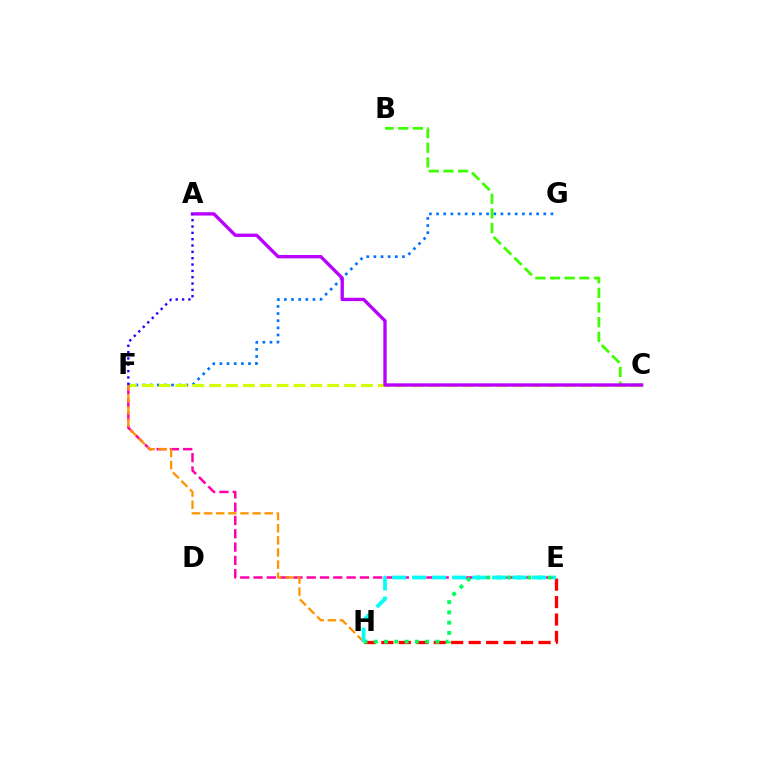{('F', 'G'): [{'color': '#0074ff', 'line_style': 'dotted', 'thickness': 1.94}], ('C', 'F'): [{'color': '#d1ff00', 'line_style': 'dashed', 'thickness': 2.29}], ('B', 'C'): [{'color': '#3dff00', 'line_style': 'dashed', 'thickness': 1.99}], ('A', 'C'): [{'color': '#b900ff', 'line_style': 'solid', 'thickness': 2.41}], ('A', 'F'): [{'color': '#2500ff', 'line_style': 'dotted', 'thickness': 1.72}], ('E', 'F'): [{'color': '#ff00ac', 'line_style': 'dashed', 'thickness': 1.81}], ('E', 'H'): [{'color': '#ff0000', 'line_style': 'dashed', 'thickness': 2.37}, {'color': '#00ff5c', 'line_style': 'dotted', 'thickness': 2.79}, {'color': '#00fff6', 'line_style': 'dashed', 'thickness': 2.72}], ('F', 'H'): [{'color': '#ff9400', 'line_style': 'dashed', 'thickness': 1.65}]}